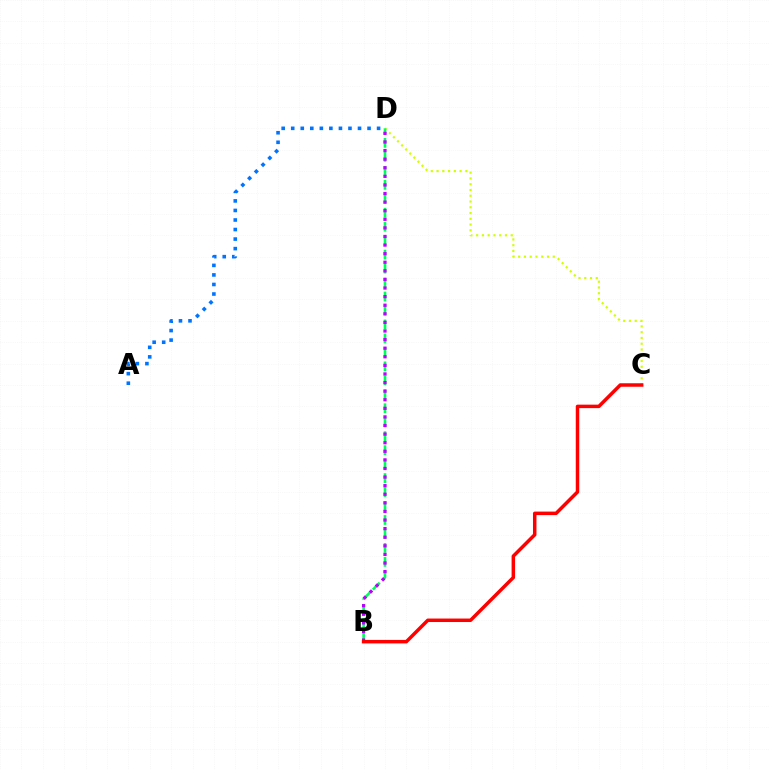{('C', 'D'): [{'color': '#d1ff00', 'line_style': 'dotted', 'thickness': 1.57}], ('B', 'D'): [{'color': '#00ff5c', 'line_style': 'dashed', 'thickness': 1.9}, {'color': '#b900ff', 'line_style': 'dotted', 'thickness': 2.33}], ('B', 'C'): [{'color': '#ff0000', 'line_style': 'solid', 'thickness': 2.51}], ('A', 'D'): [{'color': '#0074ff', 'line_style': 'dotted', 'thickness': 2.59}]}